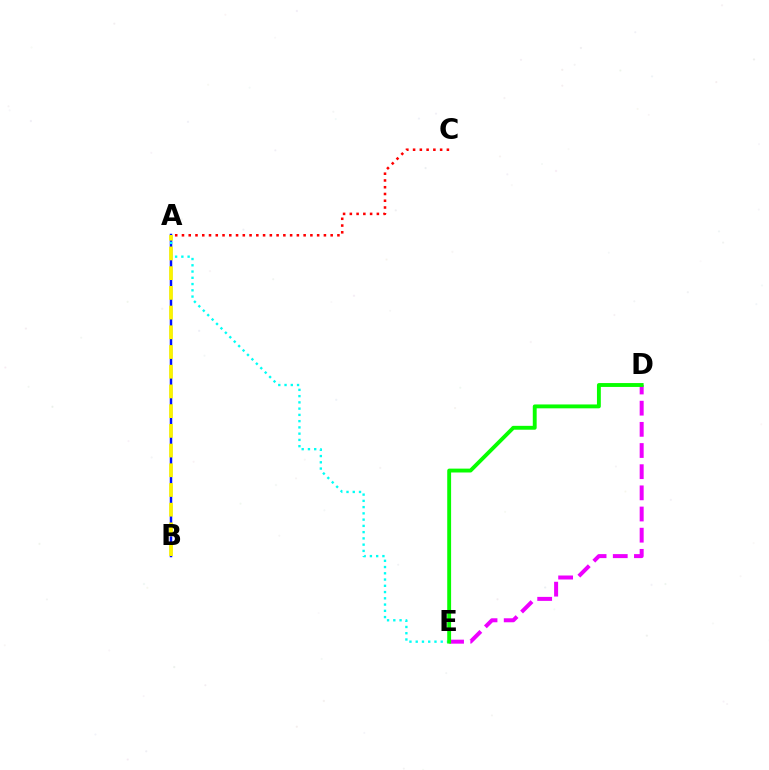{('A', 'B'): [{'color': '#0010ff', 'line_style': 'solid', 'thickness': 1.79}, {'color': '#fcf500', 'line_style': 'dashed', 'thickness': 2.68}], ('A', 'E'): [{'color': '#00fff6', 'line_style': 'dotted', 'thickness': 1.7}], ('A', 'C'): [{'color': '#ff0000', 'line_style': 'dotted', 'thickness': 1.84}], ('D', 'E'): [{'color': '#ee00ff', 'line_style': 'dashed', 'thickness': 2.88}, {'color': '#08ff00', 'line_style': 'solid', 'thickness': 2.79}]}